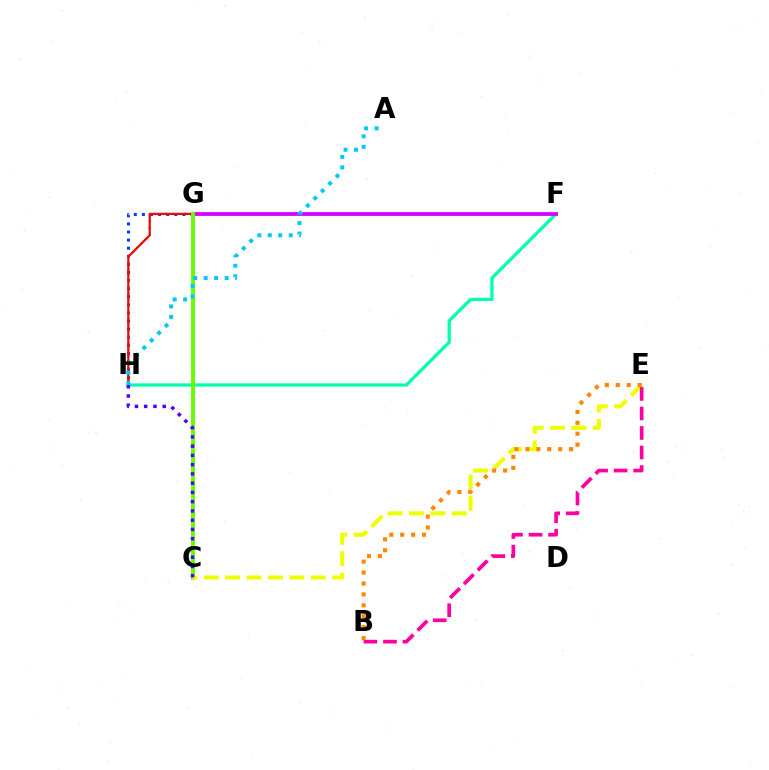{('G', 'H'): [{'color': '#003fff', 'line_style': 'dotted', 'thickness': 2.2}, {'color': '#00ff27', 'line_style': 'dotted', 'thickness': 1.68}, {'color': '#ff0000', 'line_style': 'solid', 'thickness': 1.59}], ('F', 'H'): [{'color': '#00ffaf', 'line_style': 'solid', 'thickness': 2.35}], ('F', 'G'): [{'color': '#d600ff', 'line_style': 'solid', 'thickness': 2.72}], ('C', 'G'): [{'color': '#66ff00', 'line_style': 'solid', 'thickness': 2.84}], ('C', 'E'): [{'color': '#eeff00', 'line_style': 'dashed', 'thickness': 2.91}], ('B', 'E'): [{'color': '#ff00a0', 'line_style': 'dashed', 'thickness': 2.65}, {'color': '#ff8800', 'line_style': 'dotted', 'thickness': 2.97}], ('C', 'H'): [{'color': '#4f00ff', 'line_style': 'dotted', 'thickness': 2.51}], ('A', 'H'): [{'color': '#00c7ff', 'line_style': 'dotted', 'thickness': 2.85}]}